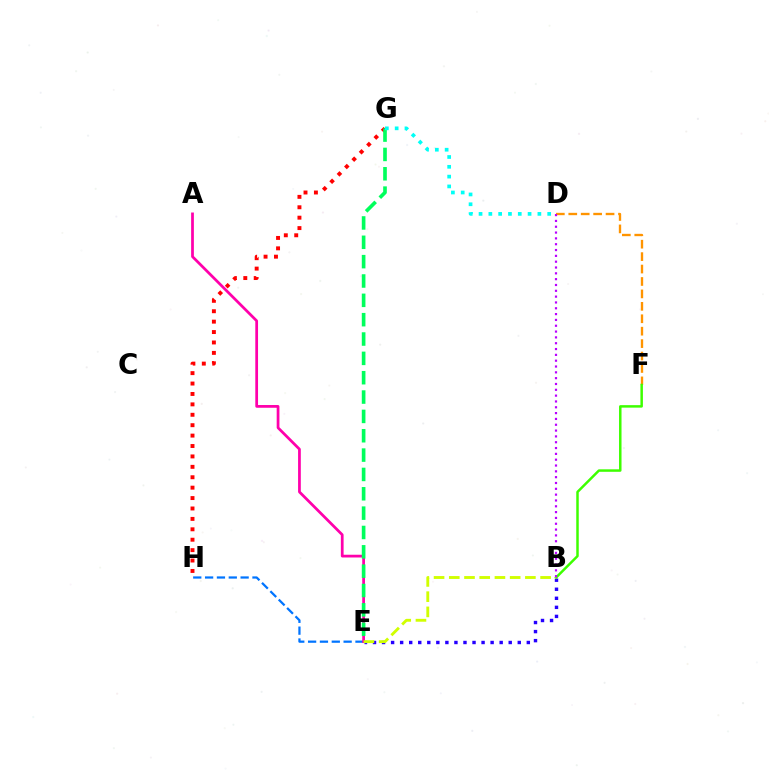{('E', 'H'): [{'color': '#0074ff', 'line_style': 'dashed', 'thickness': 1.61}], ('G', 'H'): [{'color': '#ff0000', 'line_style': 'dotted', 'thickness': 2.83}], ('D', 'F'): [{'color': '#ff9400', 'line_style': 'dashed', 'thickness': 1.69}], ('A', 'E'): [{'color': '#ff00ac', 'line_style': 'solid', 'thickness': 1.98}], ('E', 'G'): [{'color': '#00ff5c', 'line_style': 'dashed', 'thickness': 2.63}], ('B', 'E'): [{'color': '#2500ff', 'line_style': 'dotted', 'thickness': 2.46}, {'color': '#d1ff00', 'line_style': 'dashed', 'thickness': 2.07}], ('B', 'F'): [{'color': '#3dff00', 'line_style': 'solid', 'thickness': 1.79}], ('D', 'G'): [{'color': '#00fff6', 'line_style': 'dotted', 'thickness': 2.66}], ('B', 'D'): [{'color': '#b900ff', 'line_style': 'dotted', 'thickness': 1.58}]}